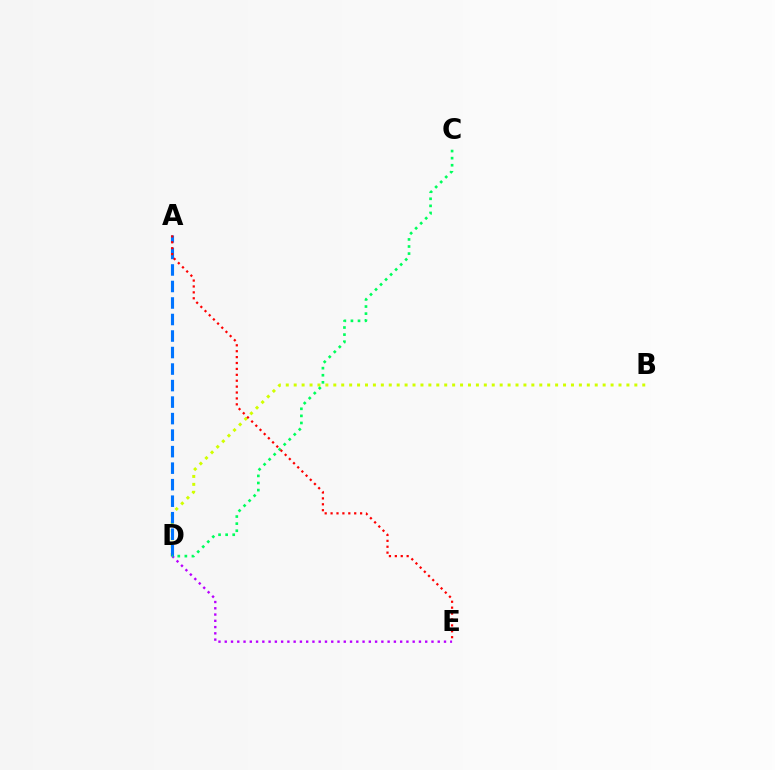{('B', 'D'): [{'color': '#d1ff00', 'line_style': 'dotted', 'thickness': 2.15}], ('D', 'E'): [{'color': '#b900ff', 'line_style': 'dotted', 'thickness': 1.7}], ('A', 'D'): [{'color': '#0074ff', 'line_style': 'dashed', 'thickness': 2.24}], ('C', 'D'): [{'color': '#00ff5c', 'line_style': 'dotted', 'thickness': 1.93}], ('A', 'E'): [{'color': '#ff0000', 'line_style': 'dotted', 'thickness': 1.6}]}